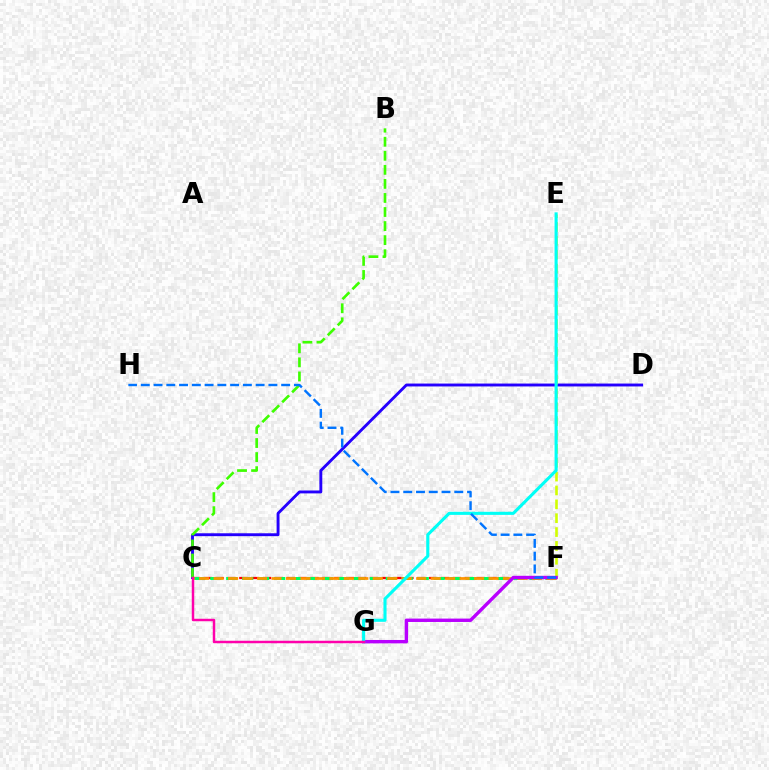{('C', 'D'): [{'color': '#2500ff', 'line_style': 'solid', 'thickness': 2.08}], ('C', 'F'): [{'color': '#ff0000', 'line_style': 'dashed', 'thickness': 1.61}, {'color': '#00ff5c', 'line_style': 'dashed', 'thickness': 2.17}, {'color': '#ff9400', 'line_style': 'dashed', 'thickness': 1.97}], ('E', 'F'): [{'color': '#d1ff00', 'line_style': 'dashed', 'thickness': 1.88}], ('F', 'G'): [{'color': '#b900ff', 'line_style': 'solid', 'thickness': 2.44}], ('E', 'G'): [{'color': '#00fff6', 'line_style': 'solid', 'thickness': 2.22}], ('B', 'C'): [{'color': '#3dff00', 'line_style': 'dashed', 'thickness': 1.91}], ('C', 'G'): [{'color': '#ff00ac', 'line_style': 'solid', 'thickness': 1.78}], ('F', 'H'): [{'color': '#0074ff', 'line_style': 'dashed', 'thickness': 1.73}]}